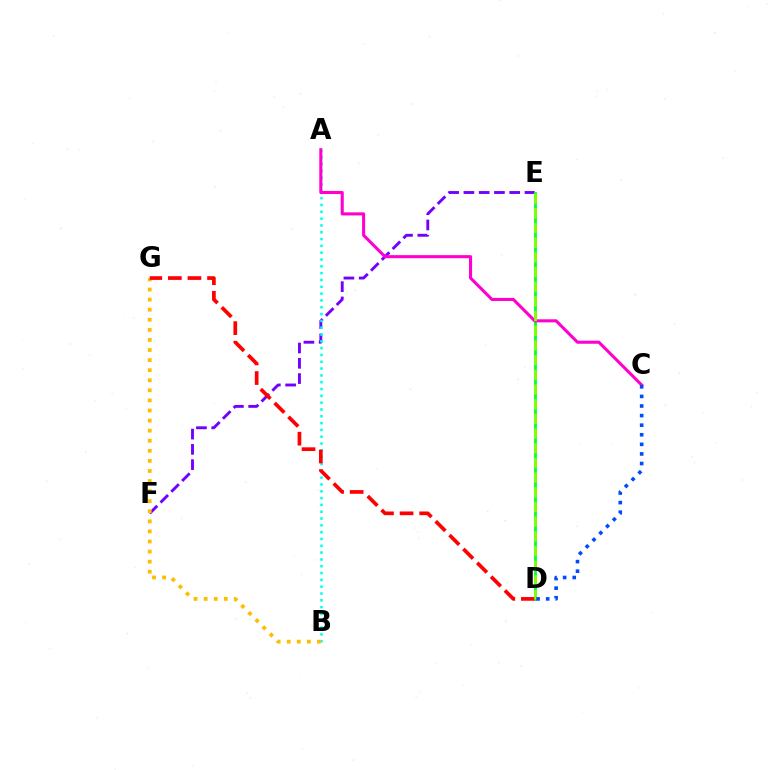{('E', 'F'): [{'color': '#7200ff', 'line_style': 'dashed', 'thickness': 2.07}], ('A', 'B'): [{'color': '#00fff6', 'line_style': 'dotted', 'thickness': 1.85}], ('B', 'G'): [{'color': '#ffbd00', 'line_style': 'dotted', 'thickness': 2.74}], ('D', 'E'): [{'color': '#00ff39', 'line_style': 'solid', 'thickness': 2.03}, {'color': '#84ff00', 'line_style': 'dashed', 'thickness': 1.99}], ('D', 'G'): [{'color': '#ff0000', 'line_style': 'dashed', 'thickness': 2.66}], ('A', 'C'): [{'color': '#ff00cf', 'line_style': 'solid', 'thickness': 2.21}], ('C', 'D'): [{'color': '#004bff', 'line_style': 'dotted', 'thickness': 2.61}]}